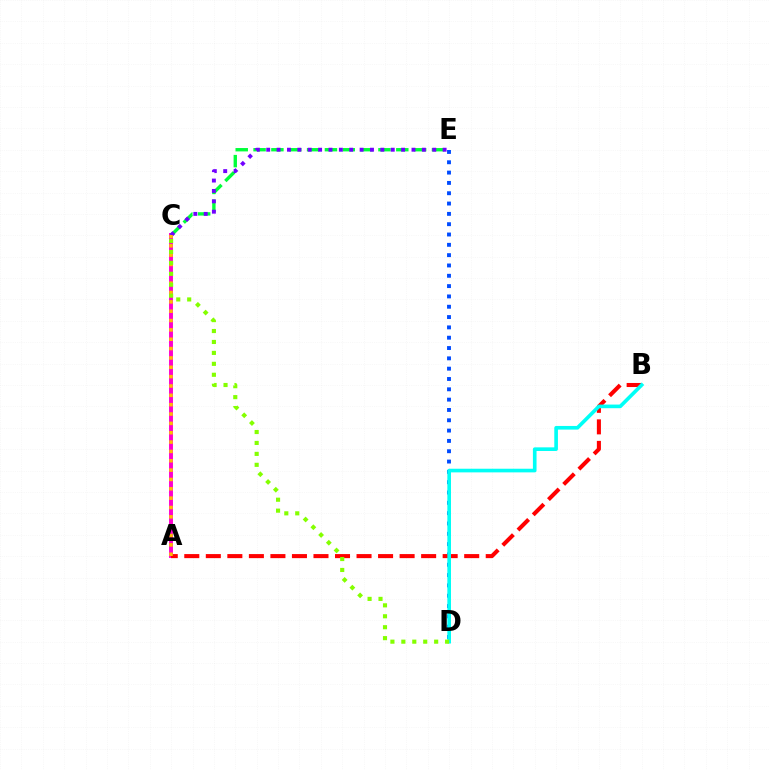{('A', 'C'): [{'color': '#ff00cf', 'line_style': 'solid', 'thickness': 2.82}, {'color': '#ffbd00', 'line_style': 'dotted', 'thickness': 2.54}], ('C', 'E'): [{'color': '#00ff39', 'line_style': 'dashed', 'thickness': 2.42}, {'color': '#7200ff', 'line_style': 'dotted', 'thickness': 2.82}], ('D', 'E'): [{'color': '#004bff', 'line_style': 'dotted', 'thickness': 2.8}], ('A', 'B'): [{'color': '#ff0000', 'line_style': 'dashed', 'thickness': 2.93}], ('B', 'D'): [{'color': '#00fff6', 'line_style': 'solid', 'thickness': 2.62}], ('C', 'D'): [{'color': '#84ff00', 'line_style': 'dotted', 'thickness': 2.97}]}